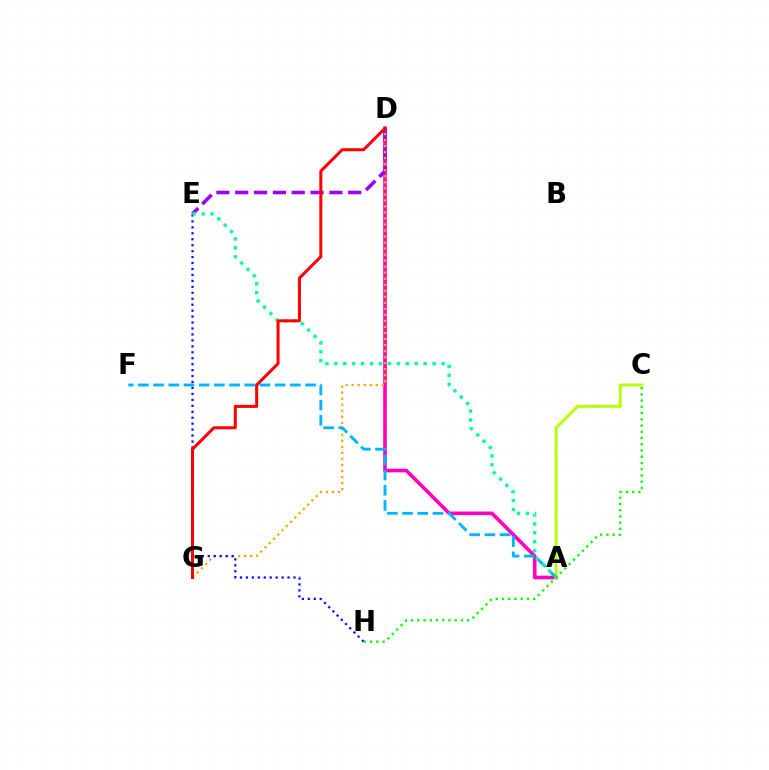{('A', 'D'): [{'color': '#ff00bd', 'line_style': 'solid', 'thickness': 2.61}], ('D', 'E'): [{'color': '#9b00ff', 'line_style': 'dashed', 'thickness': 2.56}], ('D', 'G'): [{'color': '#ffa500', 'line_style': 'dotted', 'thickness': 1.64}, {'color': '#ff0000', 'line_style': 'solid', 'thickness': 2.17}], ('A', 'C'): [{'color': '#b3ff00', 'line_style': 'solid', 'thickness': 2.09}], ('A', 'F'): [{'color': '#00b5ff', 'line_style': 'dashed', 'thickness': 2.06}], ('E', 'H'): [{'color': '#0010ff', 'line_style': 'dotted', 'thickness': 1.62}], ('A', 'E'): [{'color': '#00ff9d', 'line_style': 'dotted', 'thickness': 2.43}], ('C', 'H'): [{'color': '#08ff00', 'line_style': 'dotted', 'thickness': 1.69}]}